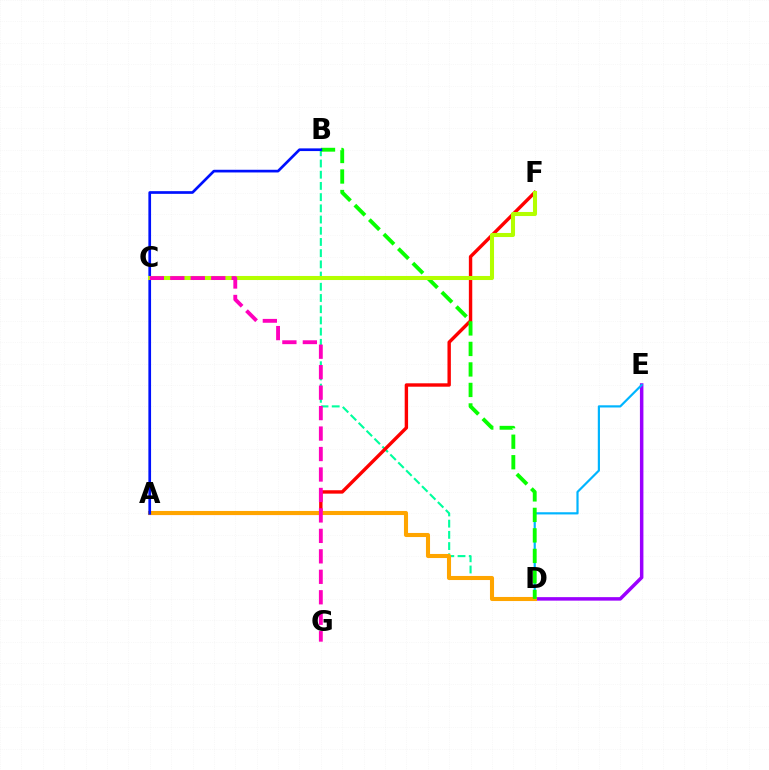{('D', 'E'): [{'color': '#9b00ff', 'line_style': 'solid', 'thickness': 2.52}, {'color': '#00b5ff', 'line_style': 'solid', 'thickness': 1.58}], ('B', 'D'): [{'color': '#00ff9d', 'line_style': 'dashed', 'thickness': 1.52}, {'color': '#08ff00', 'line_style': 'dashed', 'thickness': 2.79}], ('A', 'F'): [{'color': '#ff0000', 'line_style': 'solid', 'thickness': 2.45}], ('A', 'D'): [{'color': '#ffa500', 'line_style': 'solid', 'thickness': 2.93}], ('A', 'B'): [{'color': '#0010ff', 'line_style': 'solid', 'thickness': 1.93}], ('C', 'F'): [{'color': '#b3ff00', 'line_style': 'solid', 'thickness': 2.92}], ('C', 'G'): [{'color': '#ff00bd', 'line_style': 'dashed', 'thickness': 2.78}]}